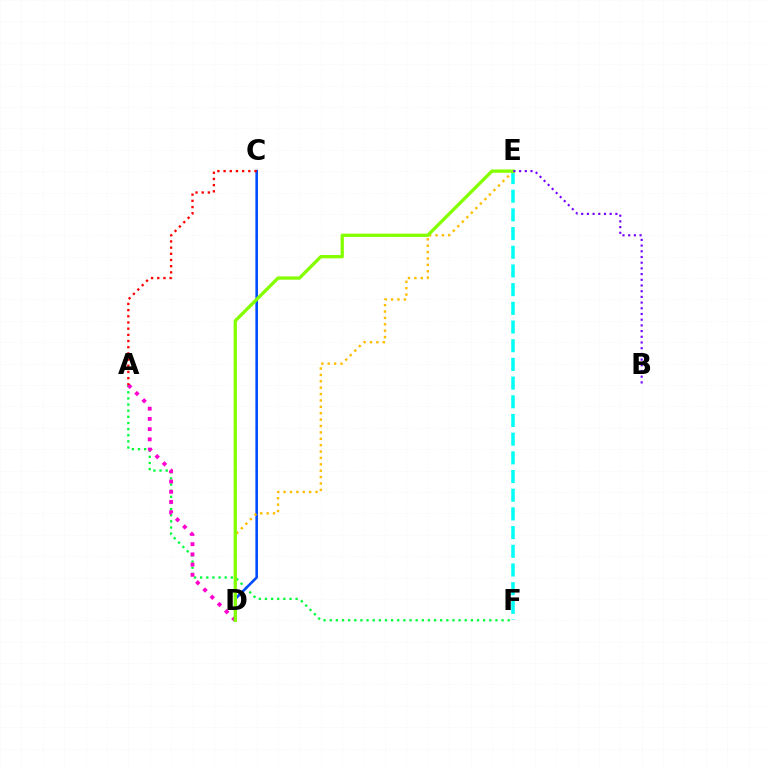{('A', 'F'): [{'color': '#00ff39', 'line_style': 'dotted', 'thickness': 1.67}], ('A', 'D'): [{'color': '#ff00cf', 'line_style': 'dotted', 'thickness': 2.77}], ('C', 'D'): [{'color': '#004bff', 'line_style': 'solid', 'thickness': 1.86}], ('E', 'F'): [{'color': '#00fff6', 'line_style': 'dashed', 'thickness': 2.54}], ('A', 'C'): [{'color': '#ff0000', 'line_style': 'dotted', 'thickness': 1.68}], ('D', 'E'): [{'color': '#ffbd00', 'line_style': 'dotted', 'thickness': 1.74}, {'color': '#84ff00', 'line_style': 'solid', 'thickness': 2.38}], ('B', 'E'): [{'color': '#7200ff', 'line_style': 'dotted', 'thickness': 1.55}]}